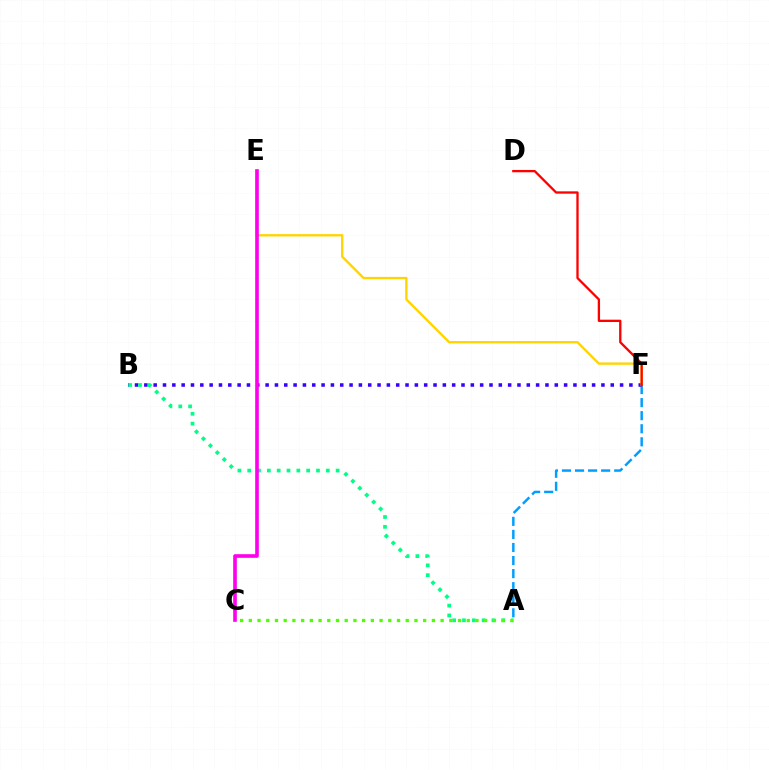{('A', 'F'): [{'color': '#009eff', 'line_style': 'dashed', 'thickness': 1.77}], ('B', 'F'): [{'color': '#3700ff', 'line_style': 'dotted', 'thickness': 2.53}], ('E', 'F'): [{'color': '#ffd500', 'line_style': 'solid', 'thickness': 1.69}], ('A', 'B'): [{'color': '#00ff86', 'line_style': 'dotted', 'thickness': 2.67}], ('C', 'E'): [{'color': '#ff00ed', 'line_style': 'solid', 'thickness': 2.61}], ('A', 'C'): [{'color': '#4fff00', 'line_style': 'dotted', 'thickness': 2.37}], ('D', 'F'): [{'color': '#ff0000', 'line_style': 'solid', 'thickness': 1.66}]}